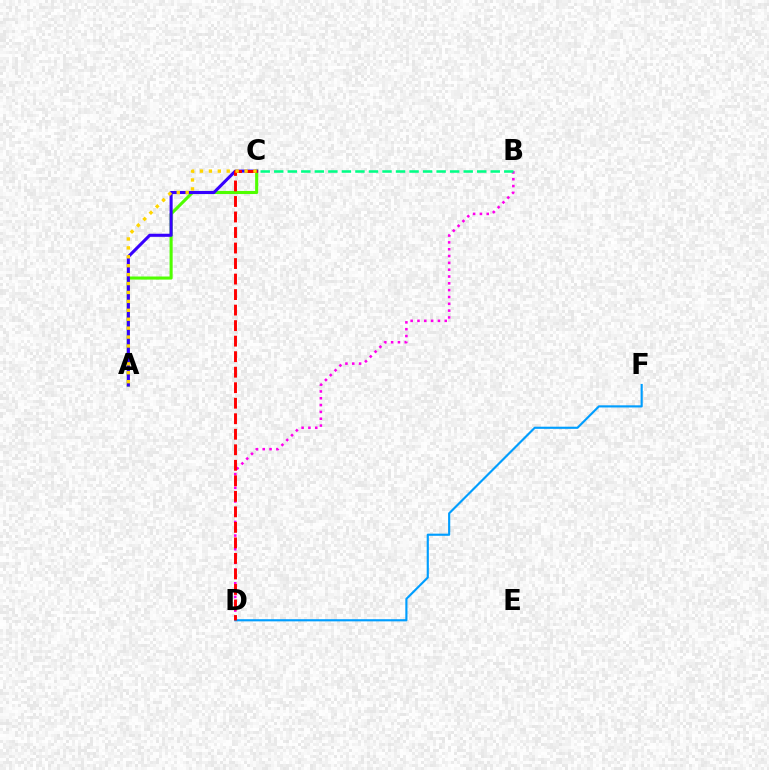{('B', 'D'): [{'color': '#ff00ed', 'line_style': 'dotted', 'thickness': 1.85}], ('D', 'F'): [{'color': '#009eff', 'line_style': 'solid', 'thickness': 1.55}], ('A', 'C'): [{'color': '#4fff00', 'line_style': 'solid', 'thickness': 2.22}, {'color': '#3700ff', 'line_style': 'solid', 'thickness': 2.22}, {'color': '#ffd500', 'line_style': 'dotted', 'thickness': 2.42}], ('B', 'C'): [{'color': '#00ff86', 'line_style': 'dashed', 'thickness': 1.84}], ('C', 'D'): [{'color': '#ff0000', 'line_style': 'dashed', 'thickness': 2.11}]}